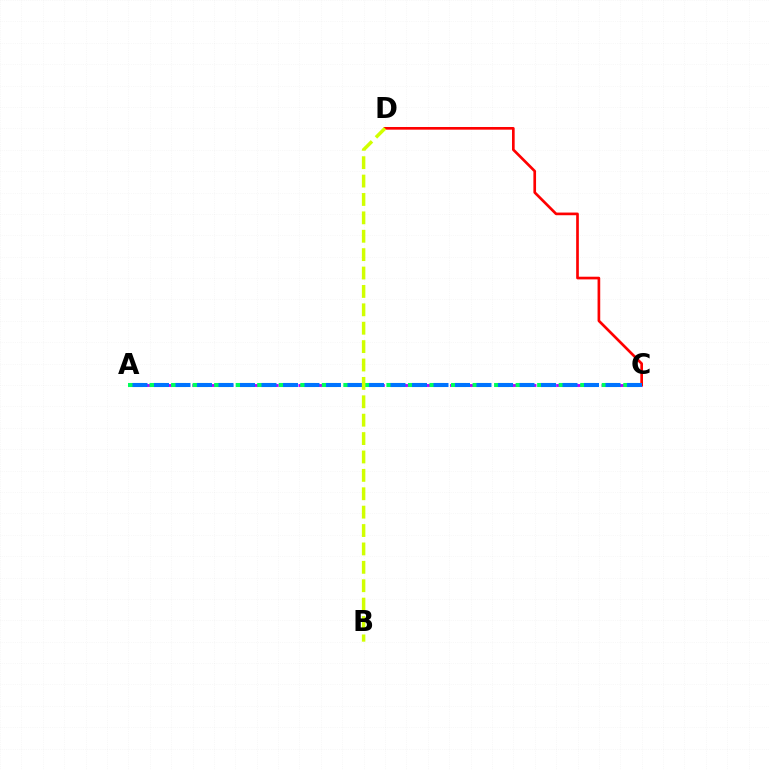{('A', 'C'): [{'color': '#b900ff', 'line_style': 'dashed', 'thickness': 2.06}, {'color': '#00ff5c', 'line_style': 'dashed', 'thickness': 2.93}, {'color': '#0074ff', 'line_style': 'dashed', 'thickness': 2.92}], ('C', 'D'): [{'color': '#ff0000', 'line_style': 'solid', 'thickness': 1.92}], ('B', 'D'): [{'color': '#d1ff00', 'line_style': 'dashed', 'thickness': 2.5}]}